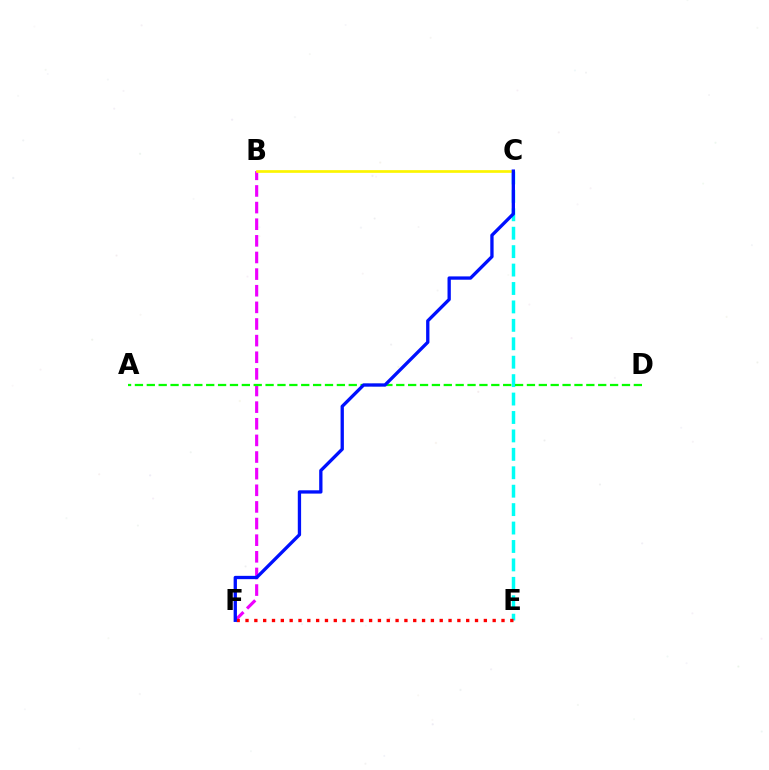{('C', 'E'): [{'color': '#00fff6', 'line_style': 'dashed', 'thickness': 2.5}], ('B', 'F'): [{'color': '#ee00ff', 'line_style': 'dashed', 'thickness': 2.26}], ('E', 'F'): [{'color': '#ff0000', 'line_style': 'dotted', 'thickness': 2.4}], ('A', 'D'): [{'color': '#08ff00', 'line_style': 'dashed', 'thickness': 1.61}], ('B', 'C'): [{'color': '#fcf500', 'line_style': 'solid', 'thickness': 1.94}], ('C', 'F'): [{'color': '#0010ff', 'line_style': 'solid', 'thickness': 2.39}]}